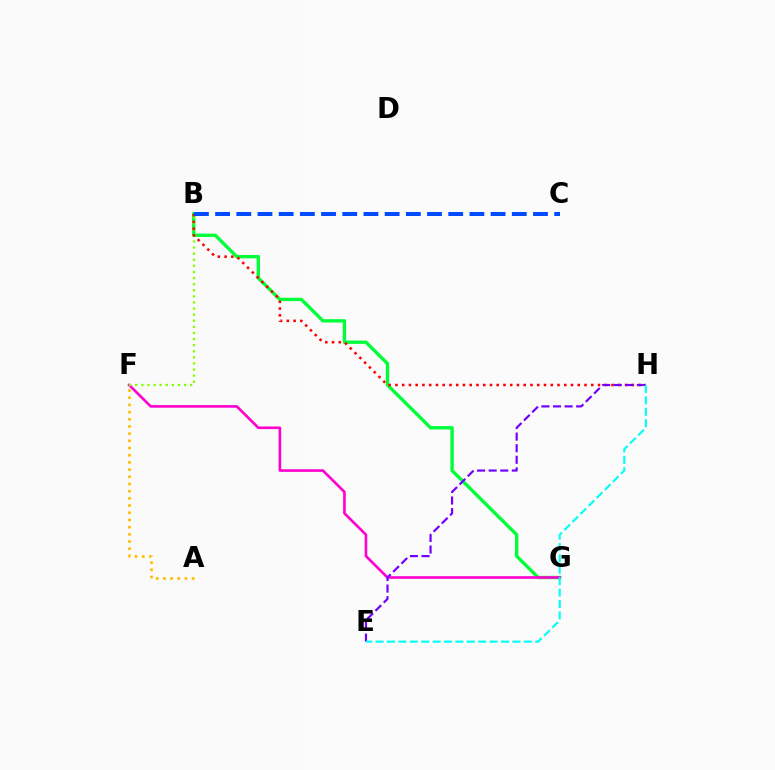{('B', 'G'): [{'color': '#00ff39', 'line_style': 'solid', 'thickness': 2.42}], ('A', 'F'): [{'color': '#ffbd00', 'line_style': 'dotted', 'thickness': 1.95}], ('F', 'G'): [{'color': '#ff00cf', 'line_style': 'solid', 'thickness': 1.9}], ('B', 'F'): [{'color': '#84ff00', 'line_style': 'dotted', 'thickness': 1.66}], ('B', 'H'): [{'color': '#ff0000', 'line_style': 'dotted', 'thickness': 1.83}], ('E', 'H'): [{'color': '#7200ff', 'line_style': 'dashed', 'thickness': 1.57}, {'color': '#00fff6', 'line_style': 'dashed', 'thickness': 1.55}], ('B', 'C'): [{'color': '#004bff', 'line_style': 'dashed', 'thickness': 2.88}]}